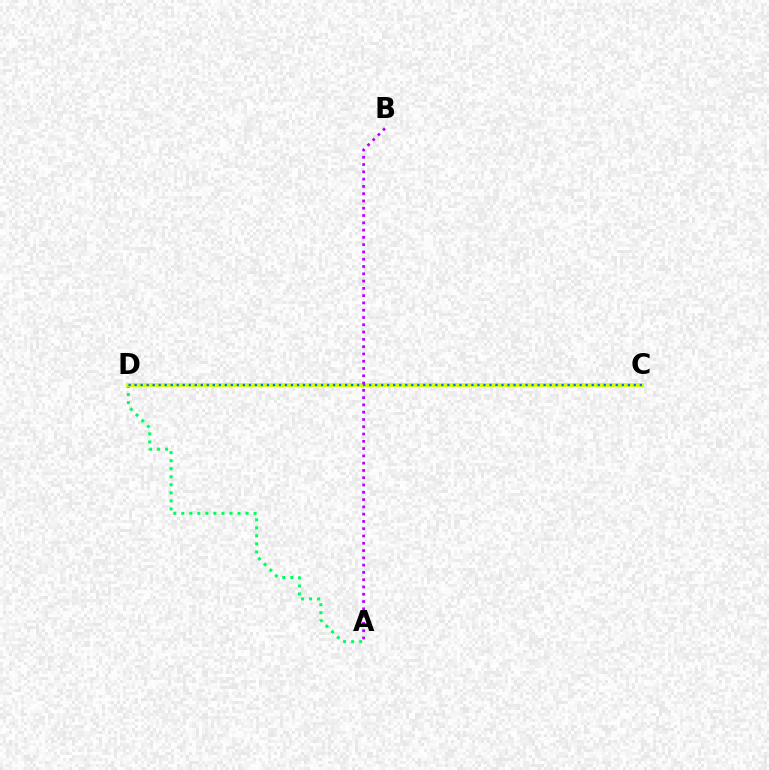{('A', 'D'): [{'color': '#00ff5c', 'line_style': 'dotted', 'thickness': 2.18}], ('C', 'D'): [{'color': '#ff0000', 'line_style': 'dashed', 'thickness': 1.64}, {'color': '#d1ff00', 'line_style': 'solid', 'thickness': 2.71}, {'color': '#0074ff', 'line_style': 'dotted', 'thickness': 1.63}], ('A', 'B'): [{'color': '#b900ff', 'line_style': 'dotted', 'thickness': 1.98}]}